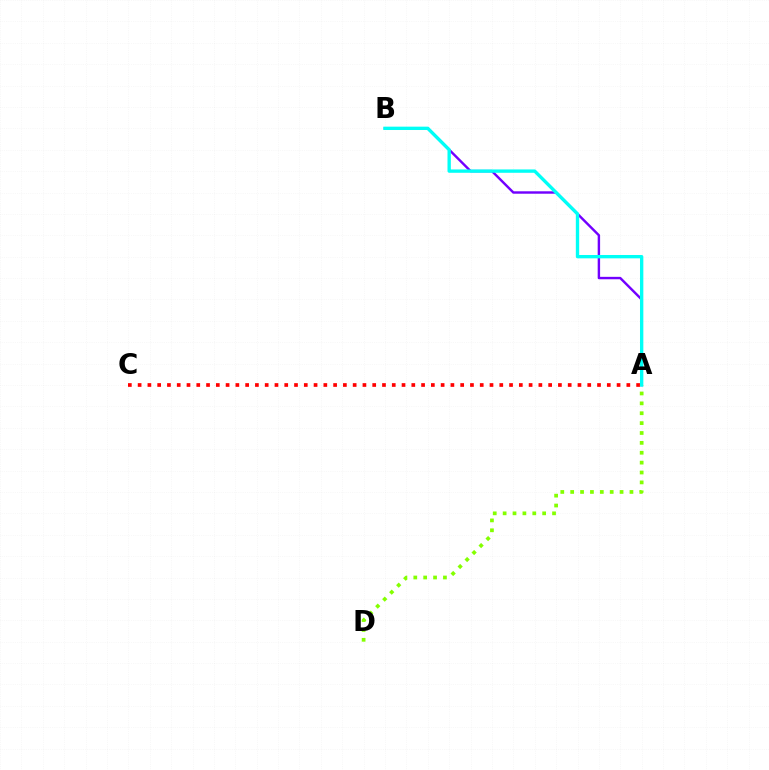{('A', 'B'): [{'color': '#7200ff', 'line_style': 'solid', 'thickness': 1.74}, {'color': '#00fff6', 'line_style': 'solid', 'thickness': 2.41}], ('A', 'C'): [{'color': '#ff0000', 'line_style': 'dotted', 'thickness': 2.66}], ('A', 'D'): [{'color': '#84ff00', 'line_style': 'dotted', 'thickness': 2.68}]}